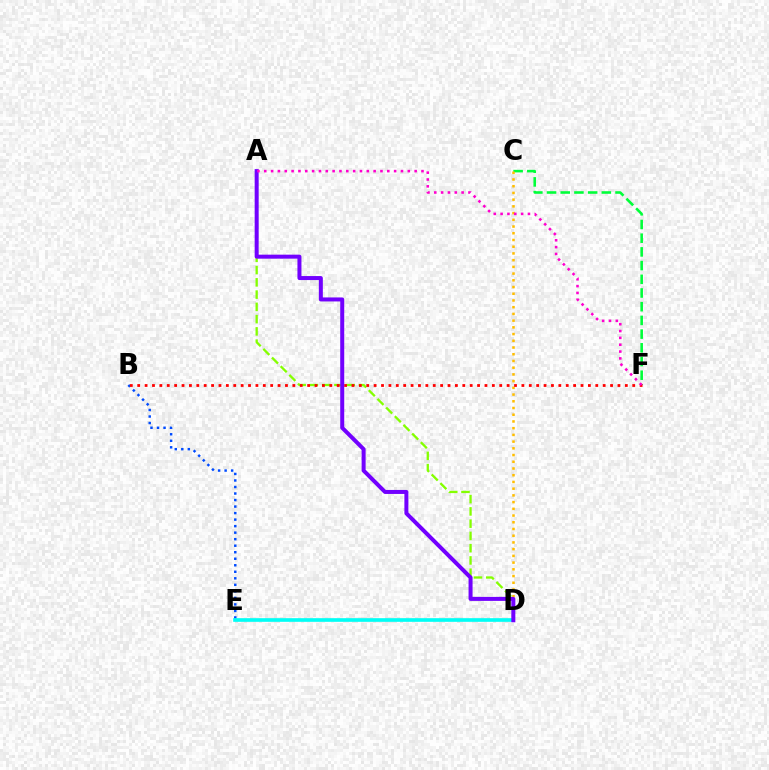{('A', 'D'): [{'color': '#84ff00', 'line_style': 'dashed', 'thickness': 1.67}, {'color': '#7200ff', 'line_style': 'solid', 'thickness': 2.88}], ('B', 'E'): [{'color': '#004bff', 'line_style': 'dotted', 'thickness': 1.77}], ('D', 'E'): [{'color': '#00fff6', 'line_style': 'solid', 'thickness': 2.63}], ('C', 'F'): [{'color': '#00ff39', 'line_style': 'dashed', 'thickness': 1.86}], ('C', 'D'): [{'color': '#ffbd00', 'line_style': 'dotted', 'thickness': 1.83}], ('B', 'F'): [{'color': '#ff0000', 'line_style': 'dotted', 'thickness': 2.01}], ('A', 'F'): [{'color': '#ff00cf', 'line_style': 'dotted', 'thickness': 1.86}]}